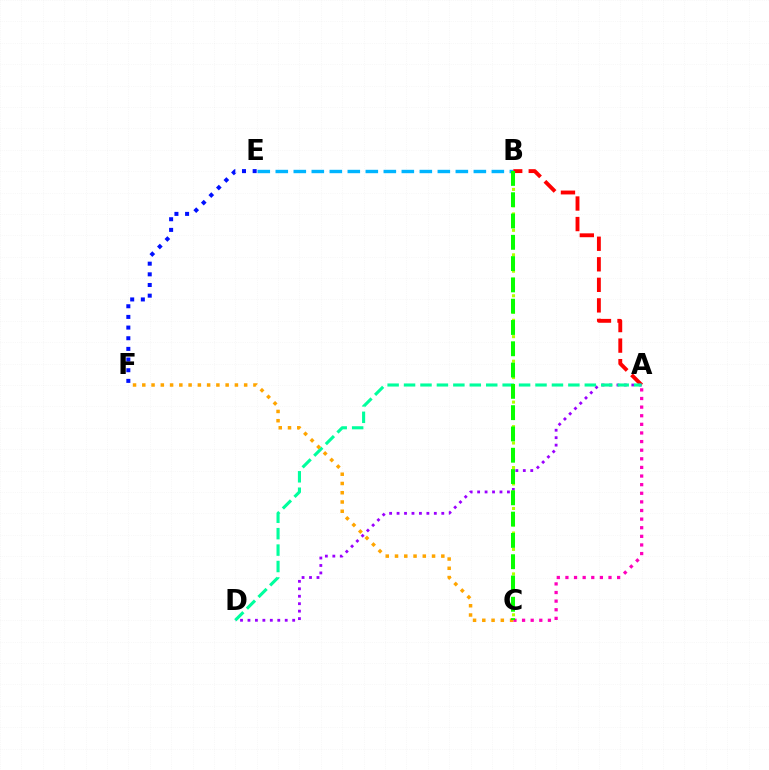{('A', 'C'): [{'color': '#ff00bd', 'line_style': 'dotted', 'thickness': 2.34}], ('B', 'E'): [{'color': '#00b5ff', 'line_style': 'dashed', 'thickness': 2.45}], ('A', 'B'): [{'color': '#ff0000', 'line_style': 'dashed', 'thickness': 2.79}], ('A', 'D'): [{'color': '#9b00ff', 'line_style': 'dotted', 'thickness': 2.02}, {'color': '#00ff9d', 'line_style': 'dashed', 'thickness': 2.23}], ('B', 'C'): [{'color': '#b3ff00', 'line_style': 'dotted', 'thickness': 2.22}, {'color': '#08ff00', 'line_style': 'dashed', 'thickness': 2.89}], ('E', 'F'): [{'color': '#0010ff', 'line_style': 'dotted', 'thickness': 2.9}], ('C', 'F'): [{'color': '#ffa500', 'line_style': 'dotted', 'thickness': 2.52}]}